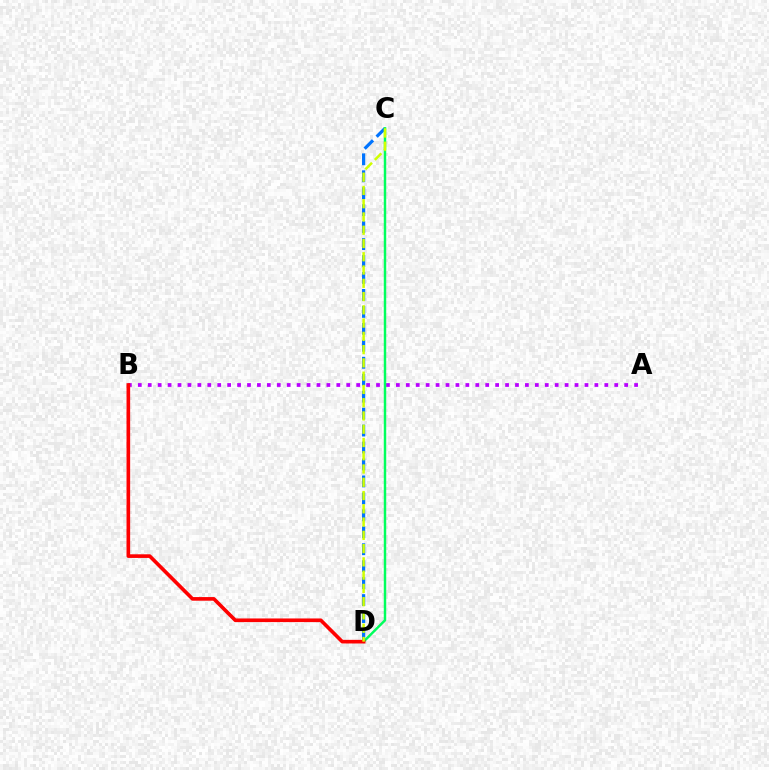{('A', 'B'): [{'color': '#b900ff', 'line_style': 'dotted', 'thickness': 2.7}], ('C', 'D'): [{'color': '#0074ff', 'line_style': 'dashed', 'thickness': 2.3}, {'color': '#00ff5c', 'line_style': 'solid', 'thickness': 1.77}, {'color': '#d1ff00', 'line_style': 'dashed', 'thickness': 1.8}], ('B', 'D'): [{'color': '#ff0000', 'line_style': 'solid', 'thickness': 2.62}]}